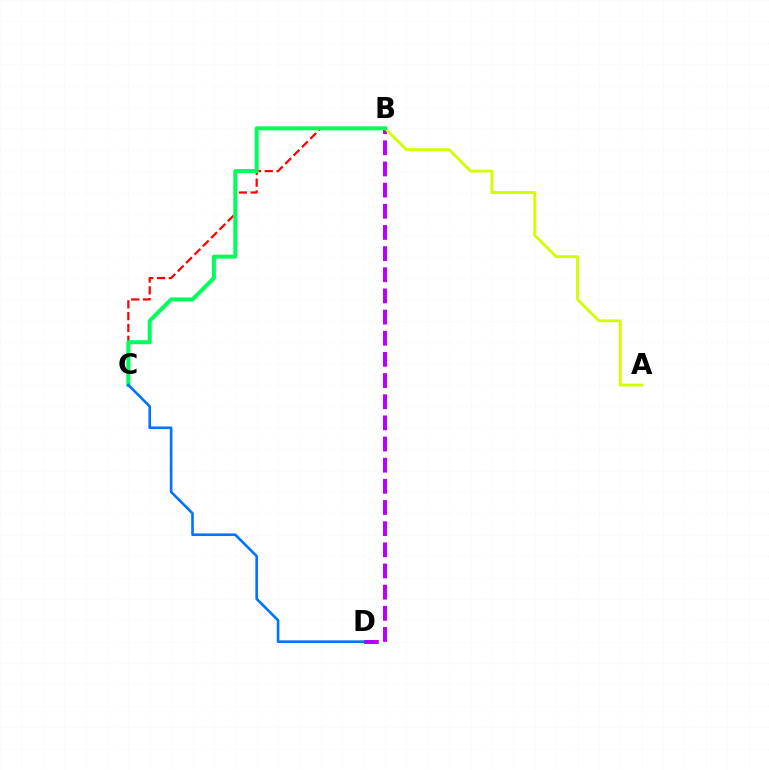{('B', 'D'): [{'color': '#b900ff', 'line_style': 'dashed', 'thickness': 2.87}], ('A', 'B'): [{'color': '#d1ff00', 'line_style': 'solid', 'thickness': 2.06}], ('B', 'C'): [{'color': '#ff0000', 'line_style': 'dashed', 'thickness': 1.6}, {'color': '#00ff5c', 'line_style': 'solid', 'thickness': 2.87}], ('C', 'D'): [{'color': '#0074ff', 'line_style': 'solid', 'thickness': 1.89}]}